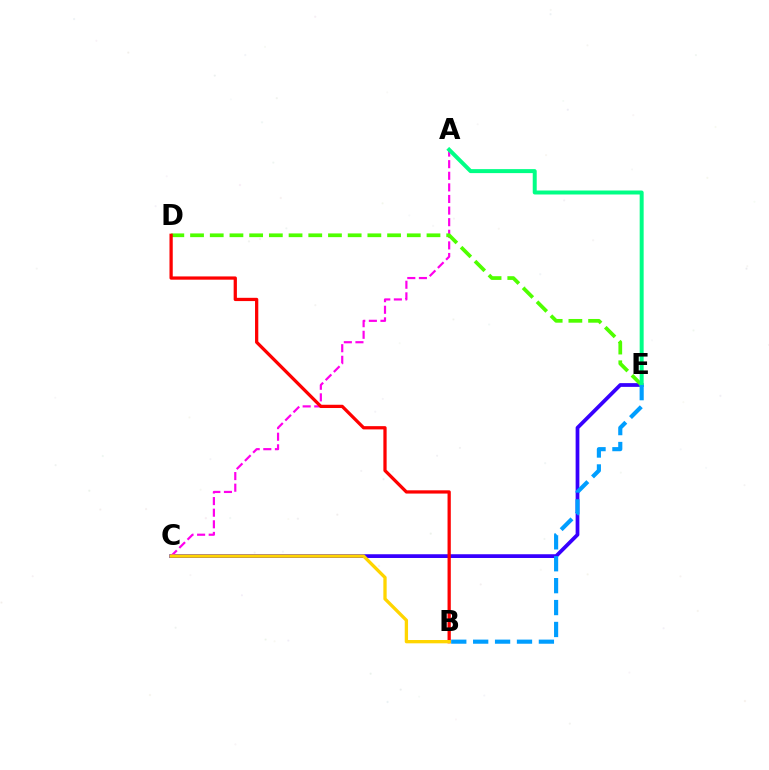{('C', 'E'): [{'color': '#3700ff', 'line_style': 'solid', 'thickness': 2.69}], ('A', 'C'): [{'color': '#ff00ed', 'line_style': 'dashed', 'thickness': 1.58}], ('D', 'E'): [{'color': '#4fff00', 'line_style': 'dashed', 'thickness': 2.68}], ('B', 'D'): [{'color': '#ff0000', 'line_style': 'solid', 'thickness': 2.35}], ('A', 'E'): [{'color': '#00ff86', 'line_style': 'solid', 'thickness': 2.87}], ('B', 'E'): [{'color': '#009eff', 'line_style': 'dashed', 'thickness': 2.98}], ('B', 'C'): [{'color': '#ffd500', 'line_style': 'solid', 'thickness': 2.38}]}